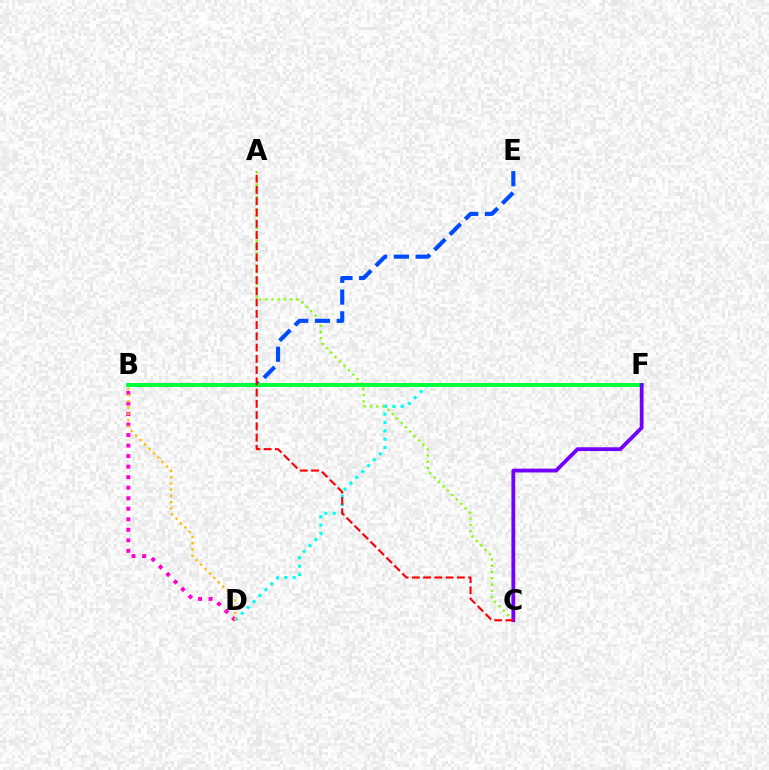{('A', 'C'): [{'color': '#84ff00', 'line_style': 'dotted', 'thickness': 1.69}, {'color': '#ff0000', 'line_style': 'dashed', 'thickness': 1.53}], ('D', 'F'): [{'color': '#00fff6', 'line_style': 'dotted', 'thickness': 2.26}], ('B', 'E'): [{'color': '#004bff', 'line_style': 'dashed', 'thickness': 2.96}], ('B', 'F'): [{'color': '#00ff39', 'line_style': 'solid', 'thickness': 2.81}], ('B', 'D'): [{'color': '#ff00cf', 'line_style': 'dotted', 'thickness': 2.86}, {'color': '#ffbd00', 'line_style': 'dotted', 'thickness': 1.69}], ('C', 'F'): [{'color': '#7200ff', 'line_style': 'solid', 'thickness': 2.74}]}